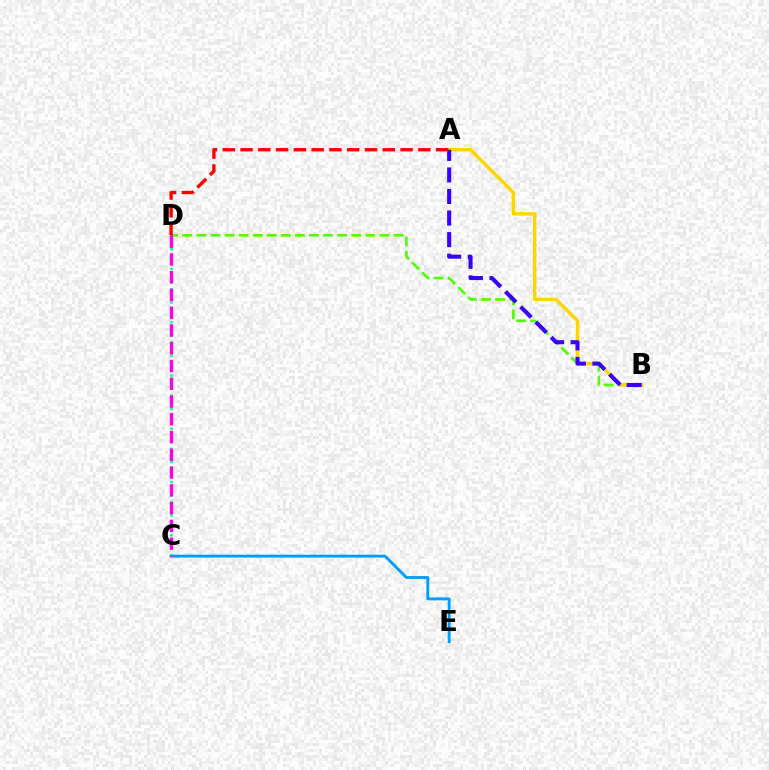{('C', 'E'): [{'color': '#009eff', 'line_style': 'solid', 'thickness': 2.08}], ('B', 'D'): [{'color': '#4fff00', 'line_style': 'dashed', 'thickness': 1.91}], ('A', 'B'): [{'color': '#ffd500', 'line_style': 'solid', 'thickness': 2.45}, {'color': '#3700ff', 'line_style': 'dashed', 'thickness': 2.93}], ('C', 'D'): [{'color': '#00ff86', 'line_style': 'dotted', 'thickness': 1.81}, {'color': '#ff00ed', 'line_style': 'dashed', 'thickness': 2.41}], ('A', 'D'): [{'color': '#ff0000', 'line_style': 'dashed', 'thickness': 2.42}]}